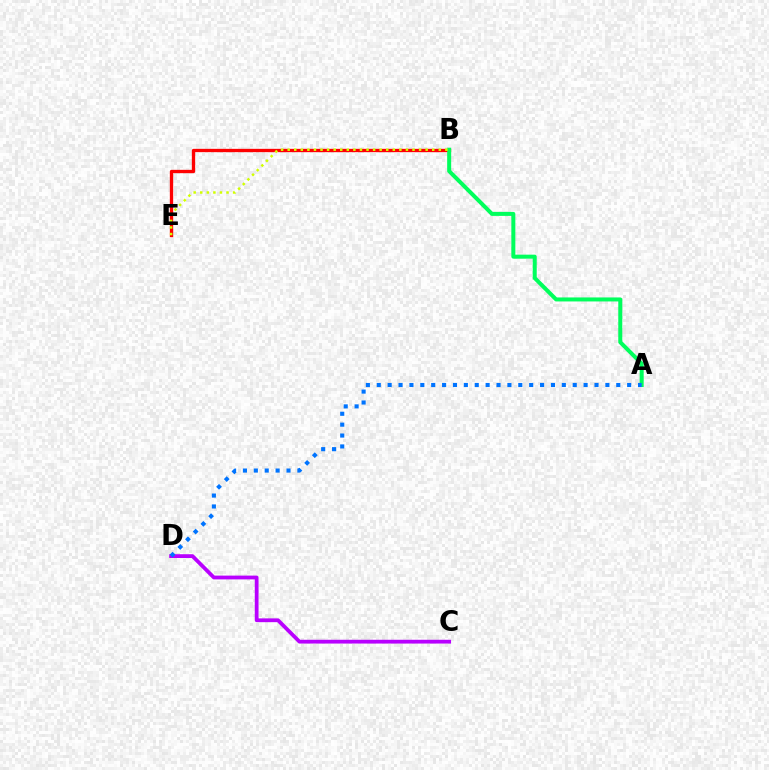{('B', 'E'): [{'color': '#ff0000', 'line_style': 'solid', 'thickness': 2.39}, {'color': '#d1ff00', 'line_style': 'dotted', 'thickness': 1.79}], ('A', 'B'): [{'color': '#00ff5c', 'line_style': 'solid', 'thickness': 2.89}], ('C', 'D'): [{'color': '#b900ff', 'line_style': 'solid', 'thickness': 2.73}], ('A', 'D'): [{'color': '#0074ff', 'line_style': 'dotted', 'thickness': 2.96}]}